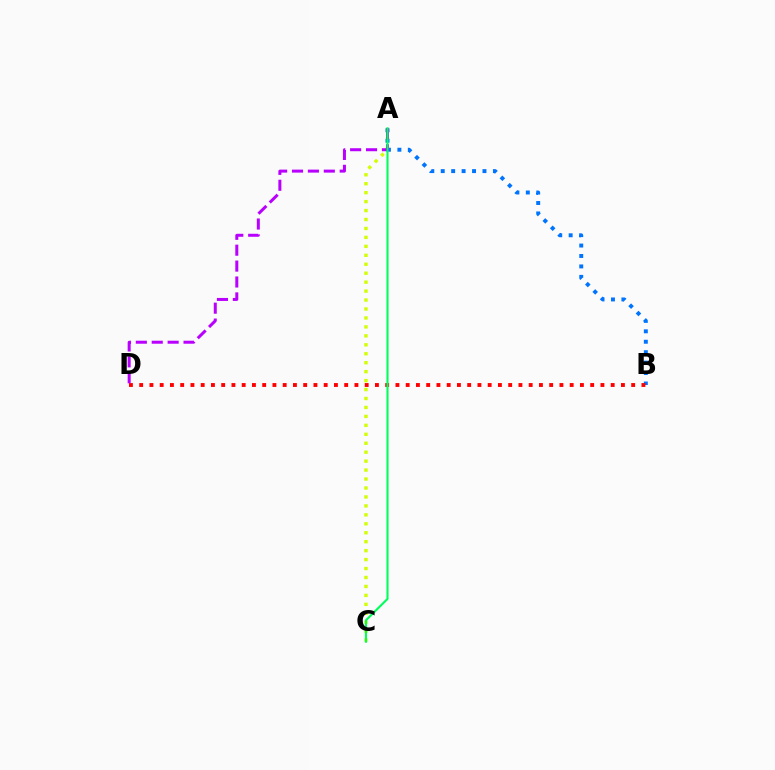{('A', 'C'): [{'color': '#d1ff00', 'line_style': 'dotted', 'thickness': 2.43}, {'color': '#00ff5c', 'line_style': 'solid', 'thickness': 1.52}], ('A', 'B'): [{'color': '#0074ff', 'line_style': 'dotted', 'thickness': 2.83}], ('B', 'D'): [{'color': '#ff0000', 'line_style': 'dotted', 'thickness': 2.78}], ('A', 'D'): [{'color': '#b900ff', 'line_style': 'dashed', 'thickness': 2.16}]}